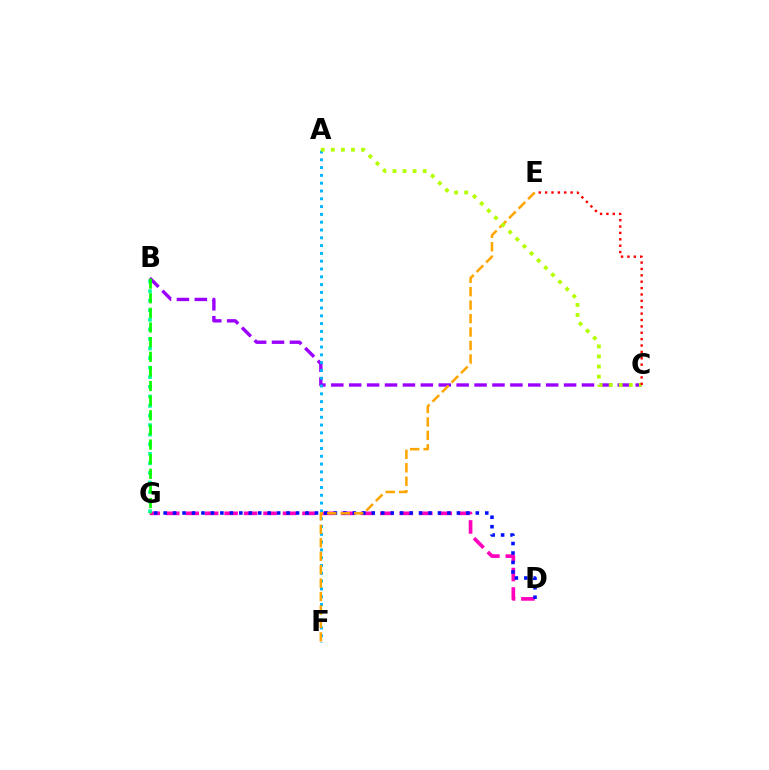{('D', 'G'): [{'color': '#ff00bd', 'line_style': 'dashed', 'thickness': 2.64}, {'color': '#0010ff', 'line_style': 'dotted', 'thickness': 2.57}], ('B', 'C'): [{'color': '#9b00ff', 'line_style': 'dashed', 'thickness': 2.43}], ('A', 'F'): [{'color': '#00b5ff', 'line_style': 'dotted', 'thickness': 2.12}], ('E', 'F'): [{'color': '#ffa500', 'line_style': 'dashed', 'thickness': 1.83}], ('B', 'G'): [{'color': '#00ff9d', 'line_style': 'dotted', 'thickness': 2.6}, {'color': '#08ff00', 'line_style': 'dashed', 'thickness': 1.99}], ('A', 'C'): [{'color': '#b3ff00', 'line_style': 'dotted', 'thickness': 2.74}], ('C', 'E'): [{'color': '#ff0000', 'line_style': 'dotted', 'thickness': 1.73}]}